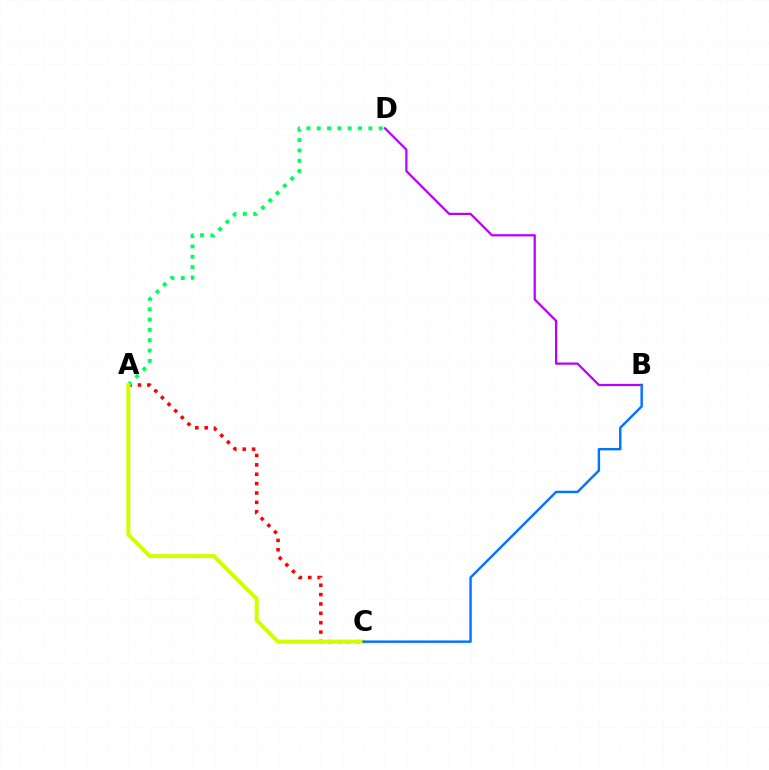{('A', 'C'): [{'color': '#ff0000', 'line_style': 'dotted', 'thickness': 2.55}, {'color': '#d1ff00', 'line_style': 'solid', 'thickness': 2.89}], ('A', 'D'): [{'color': '#00ff5c', 'line_style': 'dotted', 'thickness': 2.81}], ('B', 'D'): [{'color': '#b900ff', 'line_style': 'solid', 'thickness': 1.61}], ('B', 'C'): [{'color': '#0074ff', 'line_style': 'solid', 'thickness': 1.74}]}